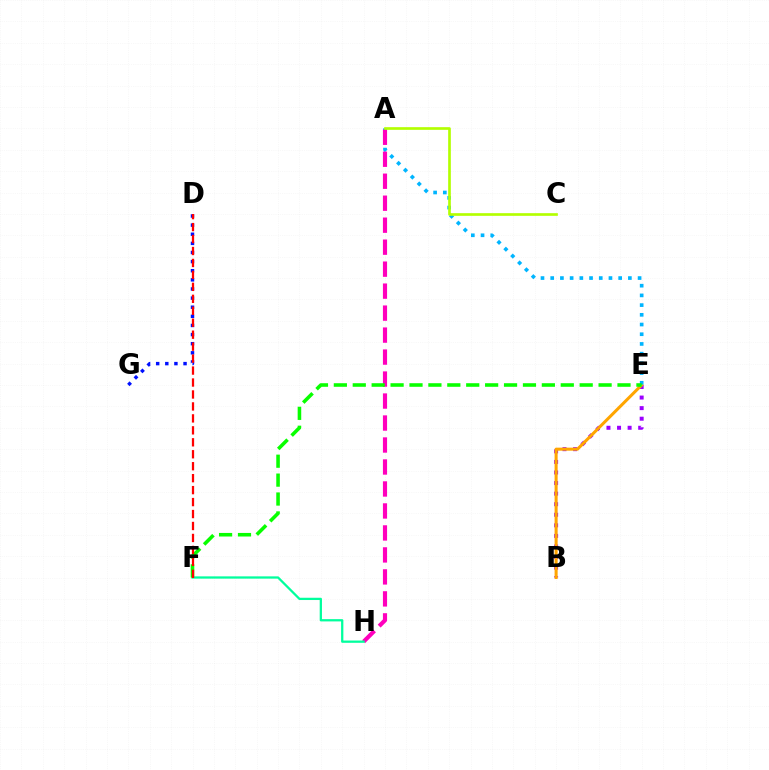{('B', 'E'): [{'color': '#9b00ff', 'line_style': 'dotted', 'thickness': 2.87}, {'color': '#ffa500', 'line_style': 'solid', 'thickness': 2.19}], ('D', 'G'): [{'color': '#0010ff', 'line_style': 'dotted', 'thickness': 2.48}], ('A', 'E'): [{'color': '#00b5ff', 'line_style': 'dotted', 'thickness': 2.64}], ('A', 'H'): [{'color': '#ff00bd', 'line_style': 'dashed', 'thickness': 2.99}], ('F', 'H'): [{'color': '#00ff9d', 'line_style': 'solid', 'thickness': 1.64}], ('A', 'C'): [{'color': '#b3ff00', 'line_style': 'solid', 'thickness': 1.92}], ('E', 'F'): [{'color': '#08ff00', 'line_style': 'dashed', 'thickness': 2.57}], ('D', 'F'): [{'color': '#ff0000', 'line_style': 'dashed', 'thickness': 1.62}]}